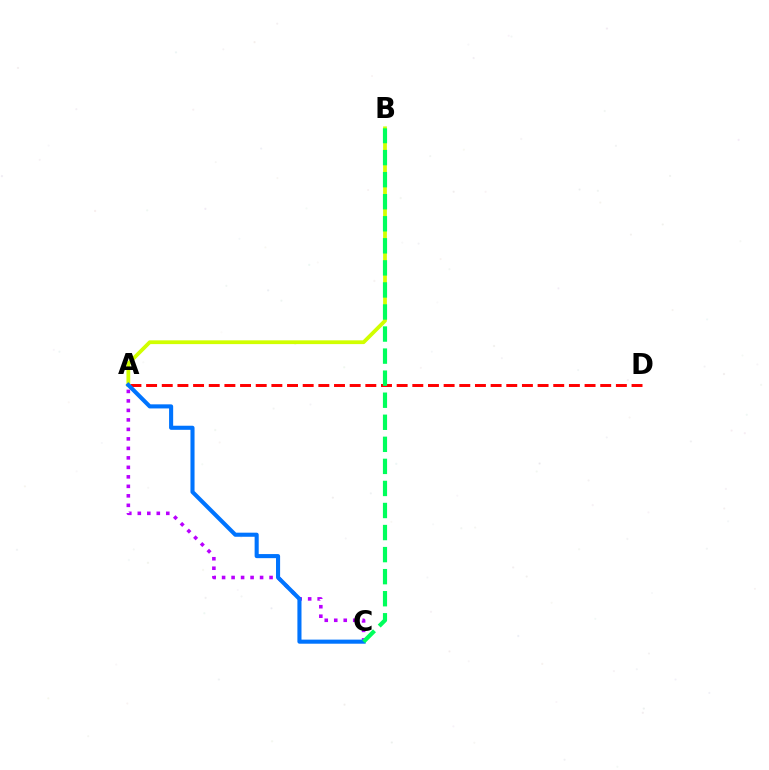{('A', 'C'): [{'color': '#b900ff', 'line_style': 'dotted', 'thickness': 2.58}, {'color': '#0074ff', 'line_style': 'solid', 'thickness': 2.94}], ('A', 'B'): [{'color': '#d1ff00', 'line_style': 'solid', 'thickness': 2.71}], ('A', 'D'): [{'color': '#ff0000', 'line_style': 'dashed', 'thickness': 2.13}], ('B', 'C'): [{'color': '#00ff5c', 'line_style': 'dashed', 'thickness': 3.0}]}